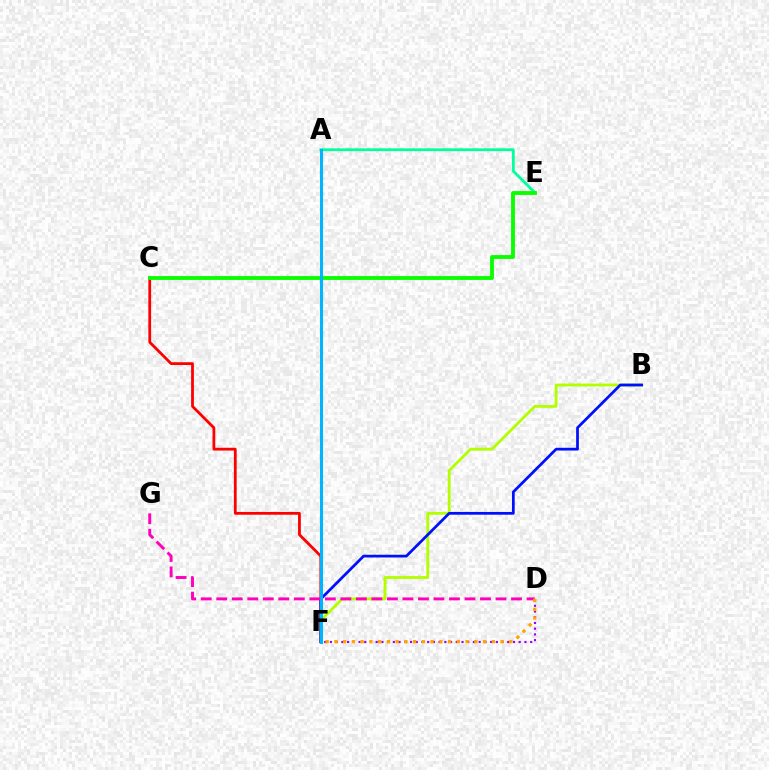{('C', 'F'): [{'color': '#ff0000', 'line_style': 'solid', 'thickness': 2.0}], ('B', 'F'): [{'color': '#b3ff00', 'line_style': 'solid', 'thickness': 2.04}, {'color': '#0010ff', 'line_style': 'solid', 'thickness': 1.98}], ('A', 'E'): [{'color': '#00ff9d', 'line_style': 'solid', 'thickness': 2.0}], ('C', 'E'): [{'color': '#08ff00', 'line_style': 'solid', 'thickness': 2.76}], ('A', 'F'): [{'color': '#00b5ff', 'line_style': 'solid', 'thickness': 2.19}], ('D', 'F'): [{'color': '#9b00ff', 'line_style': 'dotted', 'thickness': 1.55}, {'color': '#ffa500', 'line_style': 'dotted', 'thickness': 2.38}], ('D', 'G'): [{'color': '#ff00bd', 'line_style': 'dashed', 'thickness': 2.11}]}